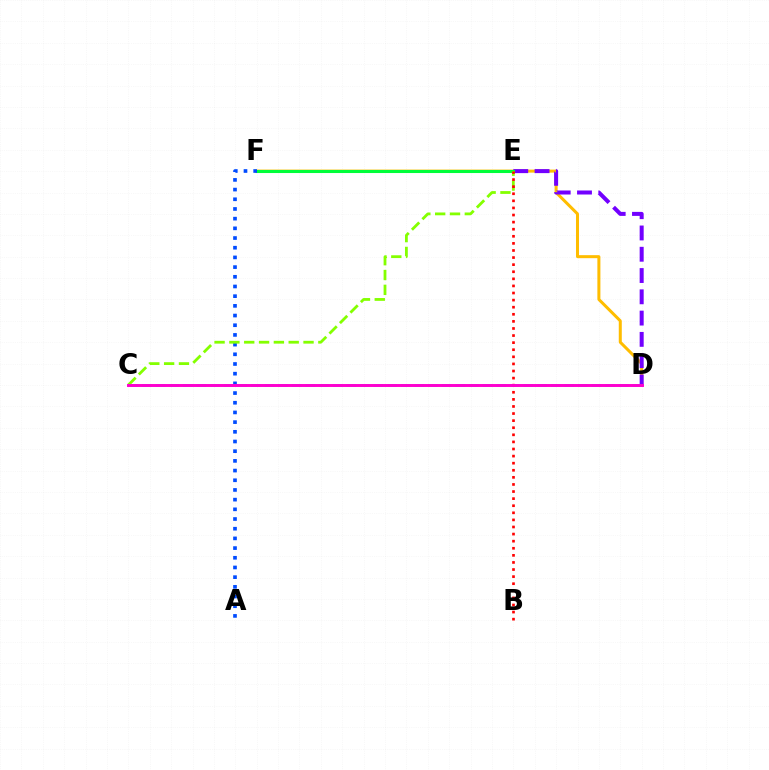{('D', 'F'): [{'color': '#ffbd00', 'line_style': 'solid', 'thickness': 2.17}], ('D', 'E'): [{'color': '#7200ff', 'line_style': 'dashed', 'thickness': 2.89}], ('E', 'F'): [{'color': '#00ff39', 'line_style': 'solid', 'thickness': 2.21}], ('A', 'F'): [{'color': '#004bff', 'line_style': 'dotted', 'thickness': 2.63}], ('C', 'E'): [{'color': '#84ff00', 'line_style': 'dashed', 'thickness': 2.01}], ('C', 'D'): [{'color': '#00fff6', 'line_style': 'dashed', 'thickness': 1.85}, {'color': '#ff00cf', 'line_style': 'solid', 'thickness': 2.12}], ('B', 'E'): [{'color': '#ff0000', 'line_style': 'dotted', 'thickness': 1.93}]}